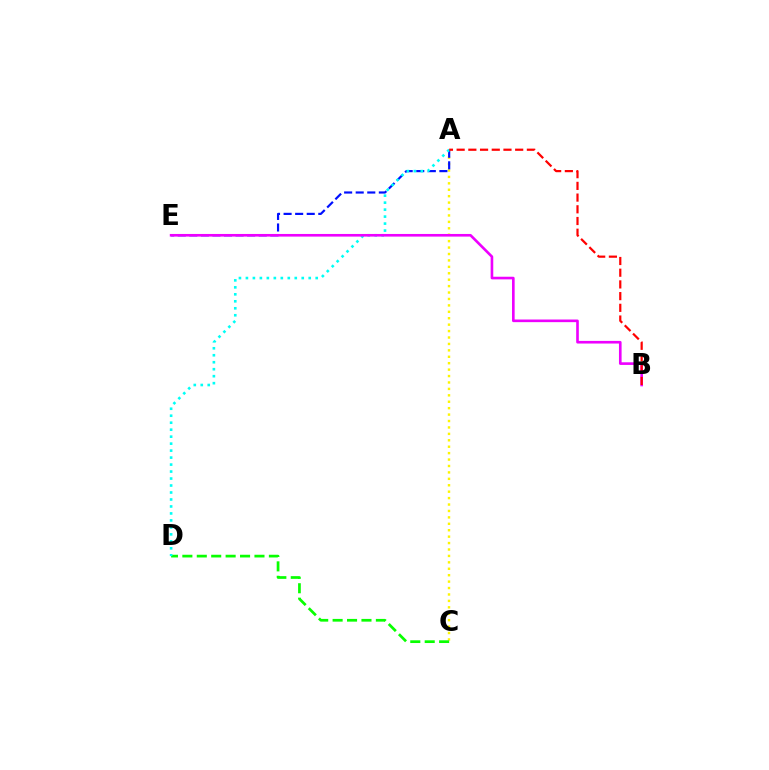{('A', 'C'): [{'color': '#fcf500', 'line_style': 'dotted', 'thickness': 1.75}], ('C', 'D'): [{'color': '#08ff00', 'line_style': 'dashed', 'thickness': 1.96}], ('A', 'E'): [{'color': '#0010ff', 'line_style': 'dashed', 'thickness': 1.57}], ('A', 'D'): [{'color': '#00fff6', 'line_style': 'dotted', 'thickness': 1.9}], ('B', 'E'): [{'color': '#ee00ff', 'line_style': 'solid', 'thickness': 1.9}], ('A', 'B'): [{'color': '#ff0000', 'line_style': 'dashed', 'thickness': 1.59}]}